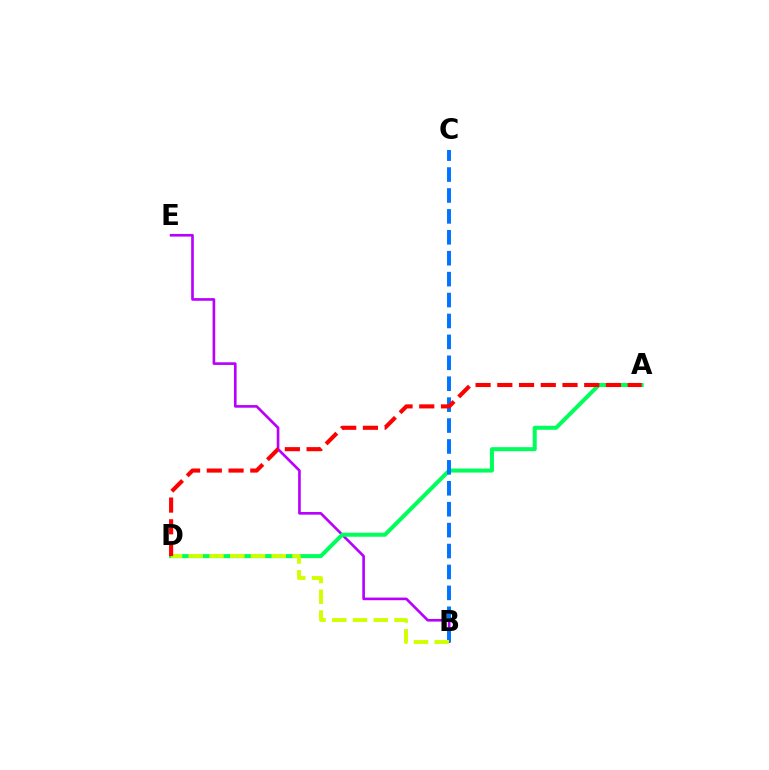{('B', 'E'): [{'color': '#b900ff', 'line_style': 'solid', 'thickness': 1.9}], ('A', 'D'): [{'color': '#00ff5c', 'line_style': 'solid', 'thickness': 2.9}, {'color': '#ff0000', 'line_style': 'dashed', 'thickness': 2.95}], ('B', 'C'): [{'color': '#0074ff', 'line_style': 'dashed', 'thickness': 2.84}], ('B', 'D'): [{'color': '#d1ff00', 'line_style': 'dashed', 'thickness': 2.82}]}